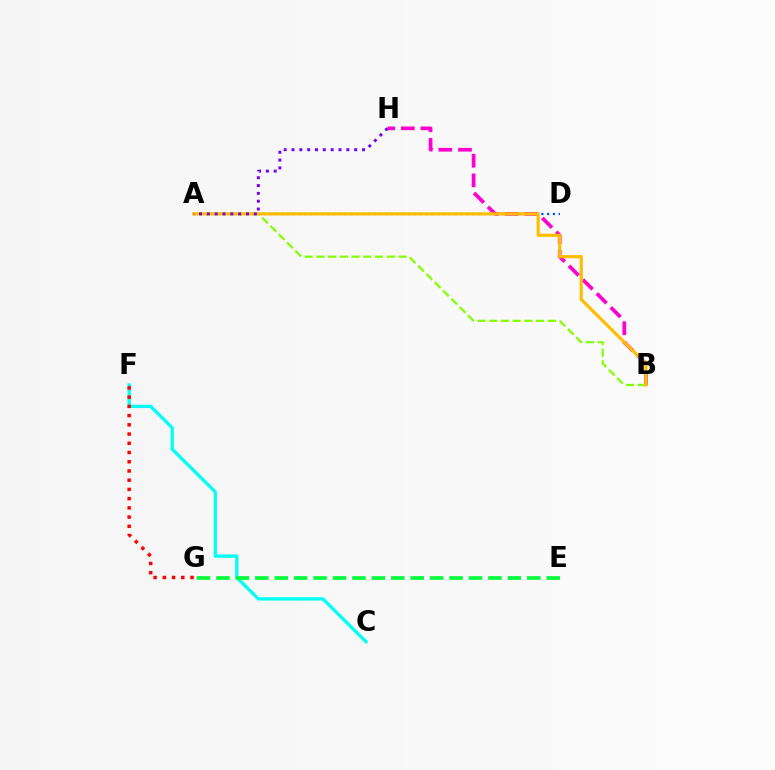{('A', 'D'): [{'color': '#004bff', 'line_style': 'dotted', 'thickness': 1.57}], ('B', 'H'): [{'color': '#ff00cf', 'line_style': 'dashed', 'thickness': 2.67}], ('C', 'F'): [{'color': '#00fff6', 'line_style': 'solid', 'thickness': 2.38}], ('A', 'B'): [{'color': '#84ff00', 'line_style': 'dashed', 'thickness': 1.59}, {'color': '#ffbd00', 'line_style': 'solid', 'thickness': 2.28}], ('F', 'G'): [{'color': '#ff0000', 'line_style': 'dotted', 'thickness': 2.51}], ('E', 'G'): [{'color': '#00ff39', 'line_style': 'dashed', 'thickness': 2.64}], ('A', 'H'): [{'color': '#7200ff', 'line_style': 'dotted', 'thickness': 2.13}]}